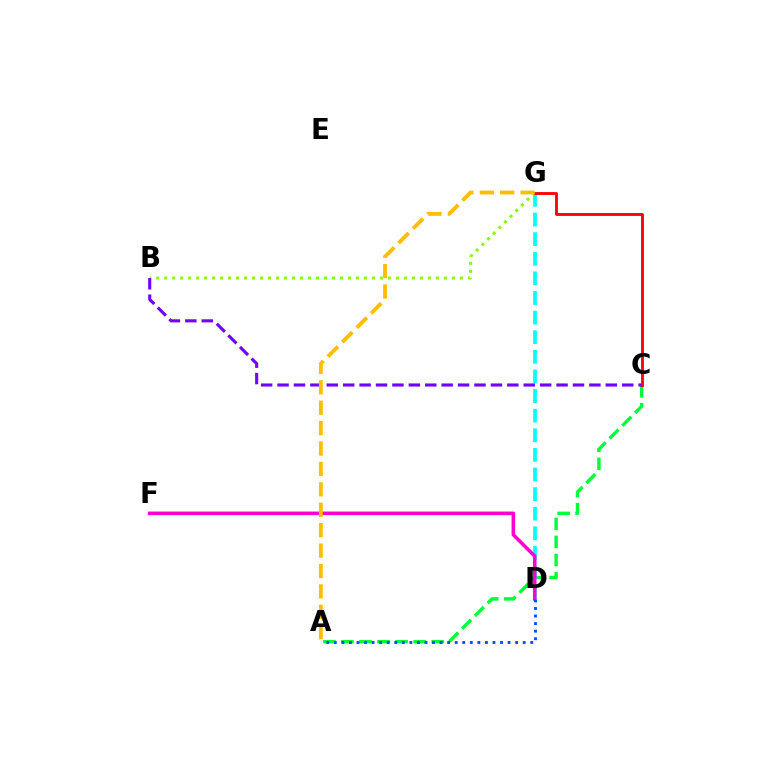{('B', 'G'): [{'color': '#84ff00', 'line_style': 'dotted', 'thickness': 2.17}], ('A', 'C'): [{'color': '#00ff39', 'line_style': 'dashed', 'thickness': 2.45}], ('D', 'G'): [{'color': '#00fff6', 'line_style': 'dashed', 'thickness': 2.66}], ('B', 'C'): [{'color': '#7200ff', 'line_style': 'dashed', 'thickness': 2.23}], ('D', 'F'): [{'color': '#ff00cf', 'line_style': 'solid', 'thickness': 2.56}], ('C', 'G'): [{'color': '#ff0000', 'line_style': 'solid', 'thickness': 2.04}], ('A', 'G'): [{'color': '#ffbd00', 'line_style': 'dashed', 'thickness': 2.77}], ('A', 'D'): [{'color': '#004bff', 'line_style': 'dotted', 'thickness': 2.05}]}